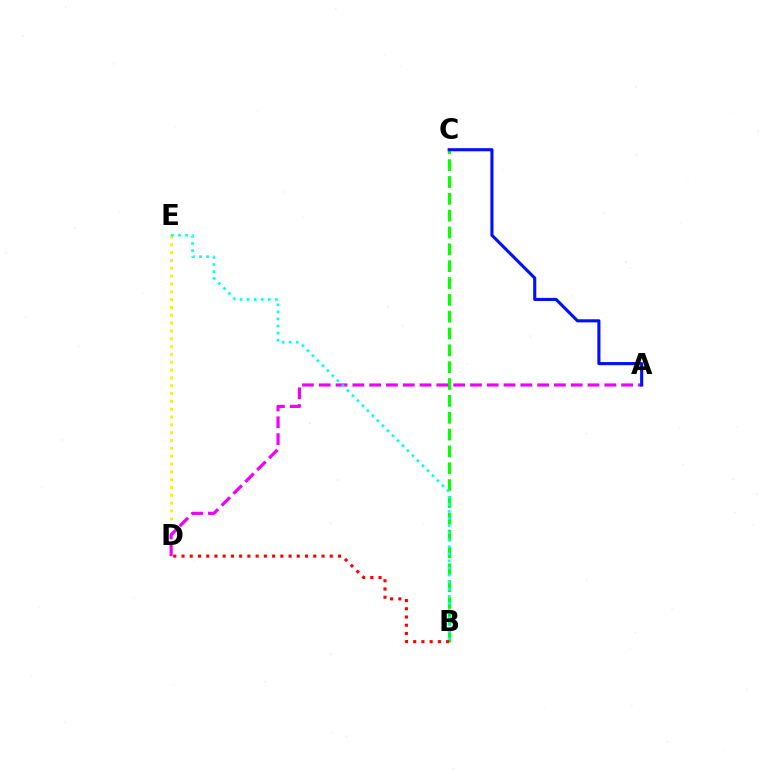{('D', 'E'): [{'color': '#fcf500', 'line_style': 'dotted', 'thickness': 2.13}], ('B', 'C'): [{'color': '#08ff00', 'line_style': 'dashed', 'thickness': 2.29}], ('A', 'D'): [{'color': '#ee00ff', 'line_style': 'dashed', 'thickness': 2.28}], ('B', 'D'): [{'color': '#ff0000', 'line_style': 'dotted', 'thickness': 2.24}], ('B', 'E'): [{'color': '#00fff6', 'line_style': 'dotted', 'thickness': 1.92}], ('A', 'C'): [{'color': '#0010ff', 'line_style': 'solid', 'thickness': 2.23}]}